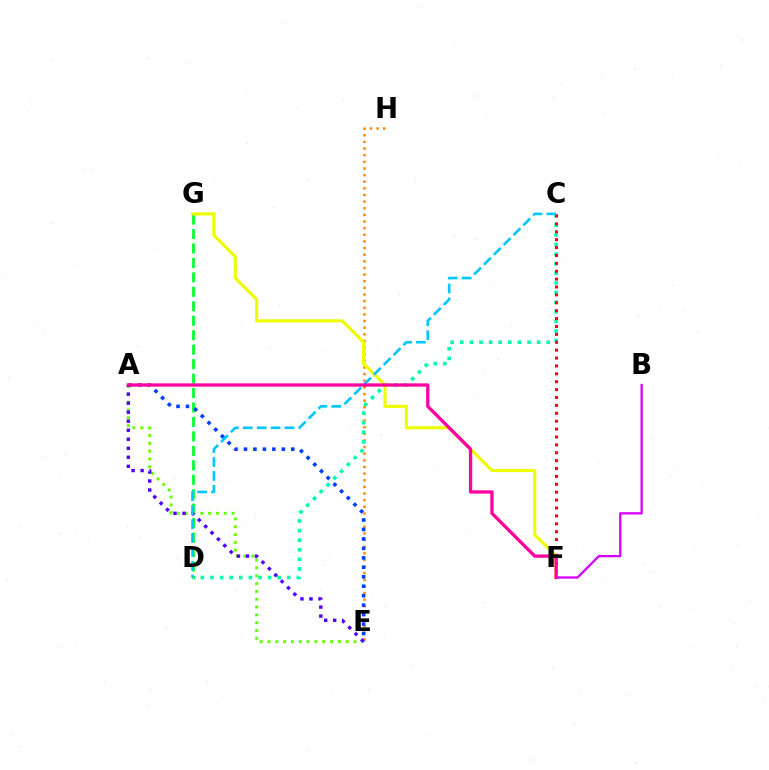{('E', 'H'): [{'color': '#ff8800', 'line_style': 'dotted', 'thickness': 1.8}], ('A', 'E'): [{'color': '#66ff00', 'line_style': 'dotted', 'thickness': 2.13}, {'color': '#4f00ff', 'line_style': 'dotted', 'thickness': 2.45}, {'color': '#003fff', 'line_style': 'dotted', 'thickness': 2.57}], ('C', 'D'): [{'color': '#00ffaf', 'line_style': 'dotted', 'thickness': 2.61}, {'color': '#00c7ff', 'line_style': 'dashed', 'thickness': 1.89}], ('D', 'G'): [{'color': '#00ff27', 'line_style': 'dashed', 'thickness': 1.96}], ('F', 'G'): [{'color': '#eeff00', 'line_style': 'solid', 'thickness': 2.25}], ('C', 'F'): [{'color': '#ff0000', 'line_style': 'dotted', 'thickness': 2.14}], ('B', 'F'): [{'color': '#d600ff', 'line_style': 'solid', 'thickness': 1.66}], ('A', 'F'): [{'color': '#ff00a0', 'line_style': 'solid', 'thickness': 2.37}]}